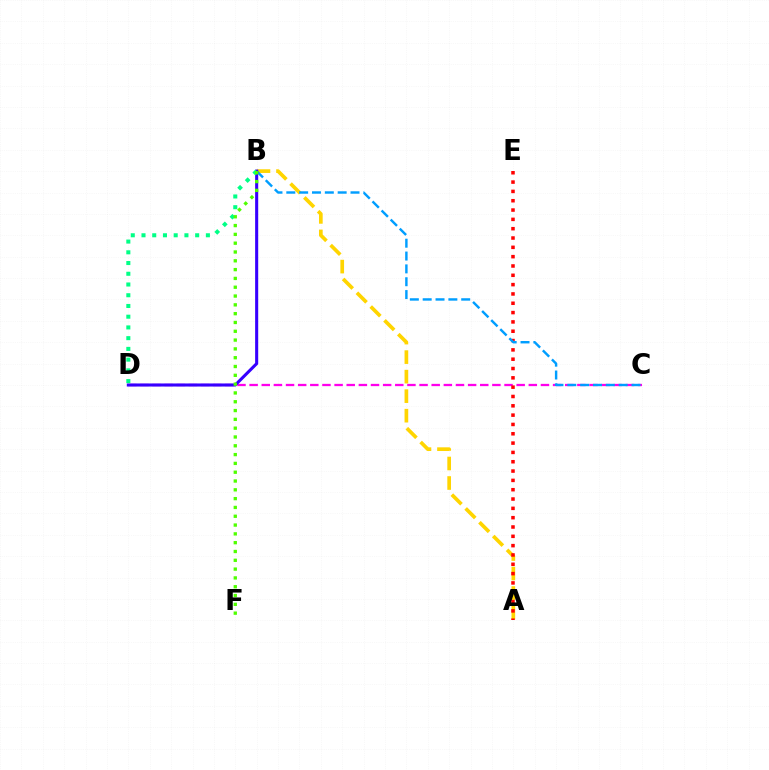{('C', 'D'): [{'color': '#ff00ed', 'line_style': 'dashed', 'thickness': 1.65}], ('A', 'B'): [{'color': '#ffd500', 'line_style': 'dashed', 'thickness': 2.65}], ('A', 'E'): [{'color': '#ff0000', 'line_style': 'dotted', 'thickness': 2.53}], ('B', 'C'): [{'color': '#009eff', 'line_style': 'dashed', 'thickness': 1.74}], ('B', 'D'): [{'color': '#3700ff', 'line_style': 'solid', 'thickness': 2.21}, {'color': '#00ff86', 'line_style': 'dotted', 'thickness': 2.92}], ('B', 'F'): [{'color': '#4fff00', 'line_style': 'dotted', 'thickness': 2.39}]}